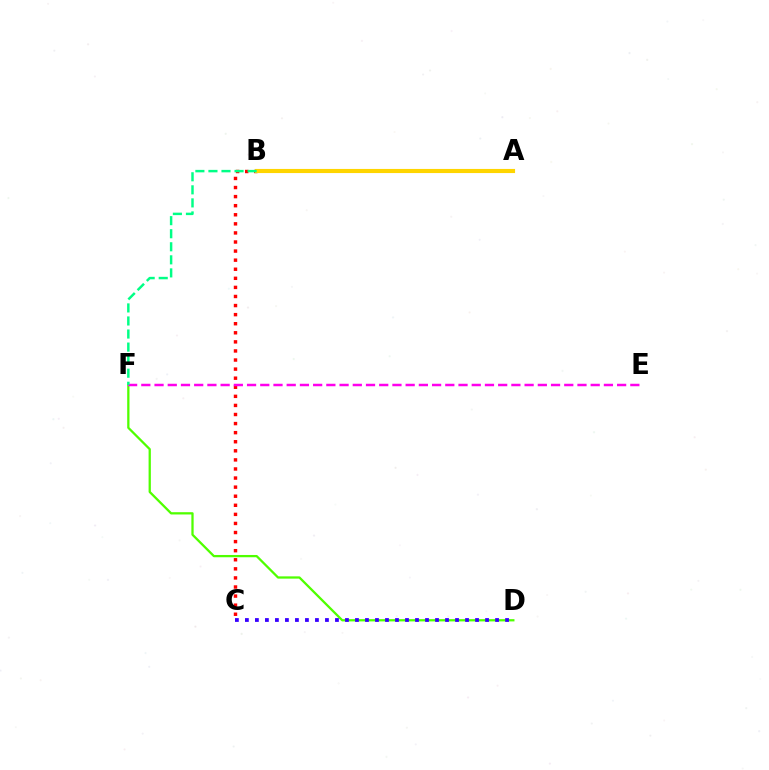{('D', 'F'): [{'color': '#4fff00', 'line_style': 'solid', 'thickness': 1.64}], ('B', 'C'): [{'color': '#ff0000', 'line_style': 'dotted', 'thickness': 2.47}], ('A', 'B'): [{'color': '#009eff', 'line_style': 'dashed', 'thickness': 2.01}, {'color': '#ffd500', 'line_style': 'solid', 'thickness': 2.97}], ('E', 'F'): [{'color': '#ff00ed', 'line_style': 'dashed', 'thickness': 1.8}], ('B', 'F'): [{'color': '#00ff86', 'line_style': 'dashed', 'thickness': 1.77}], ('C', 'D'): [{'color': '#3700ff', 'line_style': 'dotted', 'thickness': 2.72}]}